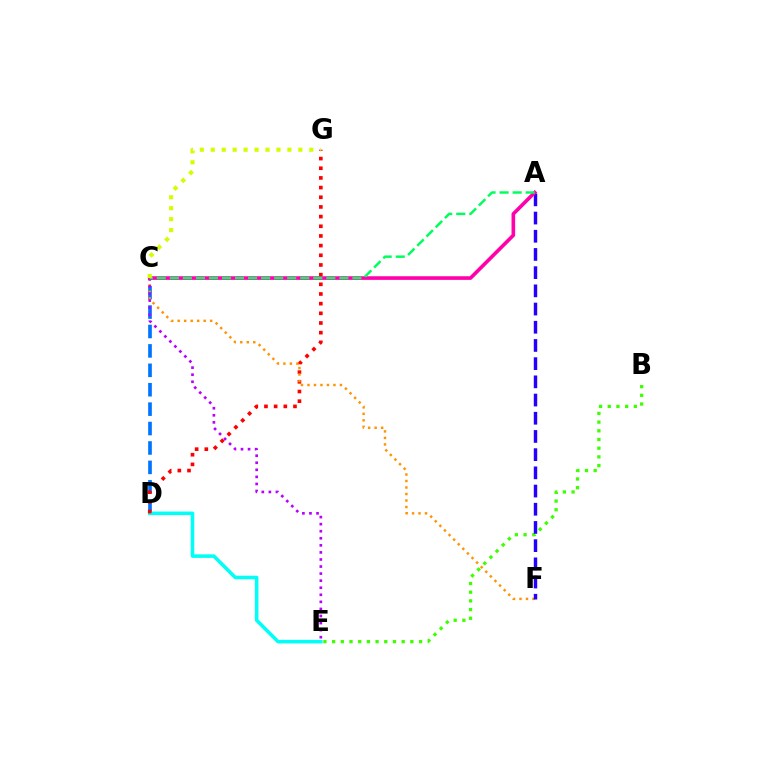{('C', 'D'): [{'color': '#0074ff', 'line_style': 'dashed', 'thickness': 2.64}], ('D', 'E'): [{'color': '#00fff6', 'line_style': 'solid', 'thickness': 2.55}], ('D', 'G'): [{'color': '#ff0000', 'line_style': 'dotted', 'thickness': 2.63}], ('C', 'F'): [{'color': '#ff9400', 'line_style': 'dotted', 'thickness': 1.76}], ('B', 'E'): [{'color': '#3dff00', 'line_style': 'dotted', 'thickness': 2.36}], ('A', 'F'): [{'color': '#2500ff', 'line_style': 'dashed', 'thickness': 2.47}], ('C', 'E'): [{'color': '#b900ff', 'line_style': 'dotted', 'thickness': 1.92}], ('A', 'C'): [{'color': '#ff00ac', 'line_style': 'solid', 'thickness': 2.61}, {'color': '#00ff5c', 'line_style': 'dashed', 'thickness': 1.77}], ('C', 'G'): [{'color': '#d1ff00', 'line_style': 'dotted', 'thickness': 2.98}]}